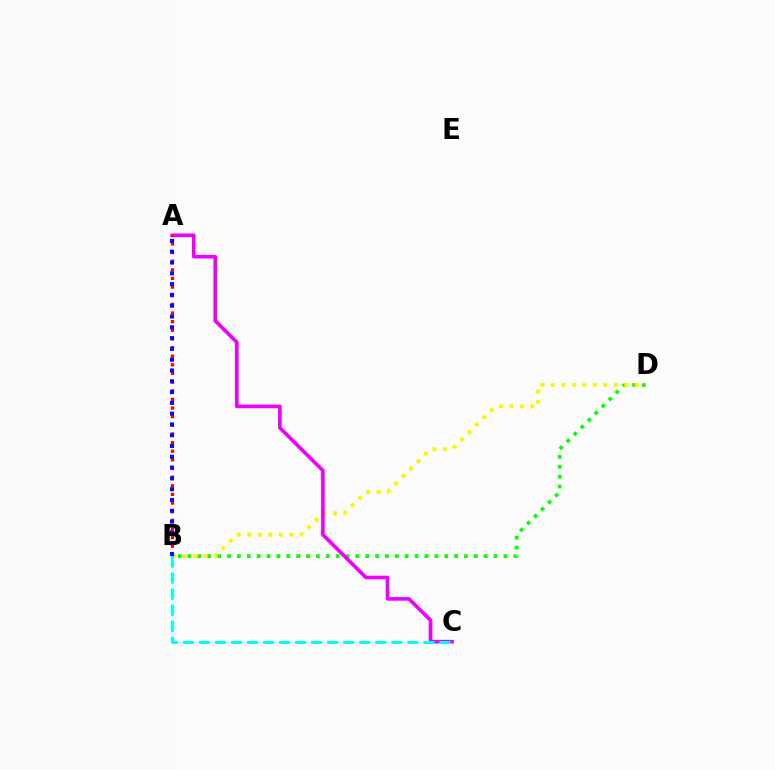{('B', 'D'): [{'color': '#08ff00', 'line_style': 'dotted', 'thickness': 2.68}, {'color': '#fcf500', 'line_style': 'dotted', 'thickness': 2.85}], ('A', 'C'): [{'color': '#ee00ff', 'line_style': 'solid', 'thickness': 2.62}], ('A', 'B'): [{'color': '#ff0000', 'line_style': 'dotted', 'thickness': 2.35}, {'color': '#0010ff', 'line_style': 'dotted', 'thickness': 2.93}], ('B', 'C'): [{'color': '#00fff6', 'line_style': 'dashed', 'thickness': 2.18}]}